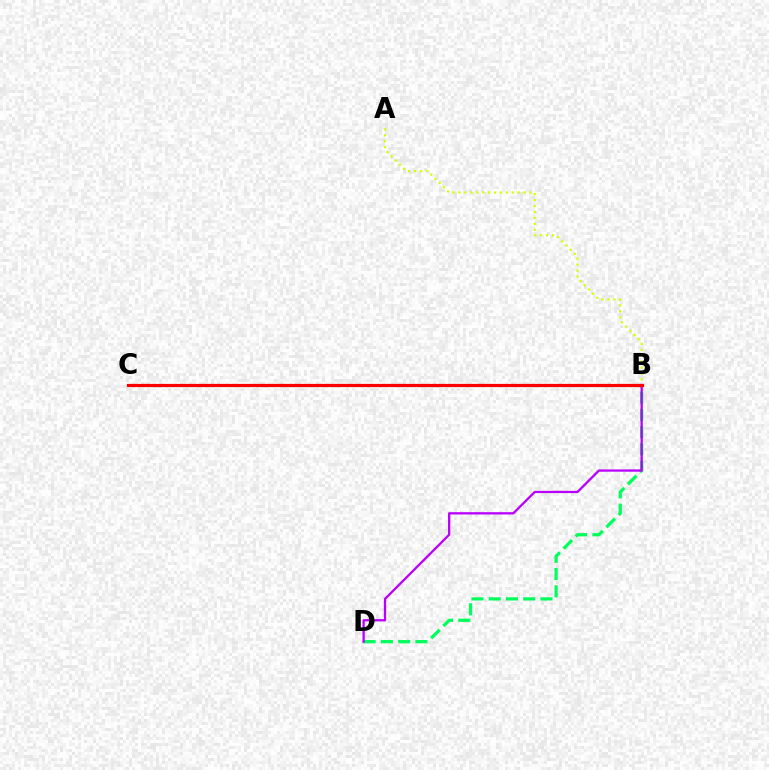{('B', 'D'): [{'color': '#00ff5c', 'line_style': 'dashed', 'thickness': 2.34}, {'color': '#b900ff', 'line_style': 'solid', 'thickness': 1.65}], ('A', 'B'): [{'color': '#d1ff00', 'line_style': 'dotted', 'thickness': 1.61}], ('B', 'C'): [{'color': '#0074ff', 'line_style': 'solid', 'thickness': 1.82}, {'color': '#ff0000', 'line_style': 'solid', 'thickness': 2.31}]}